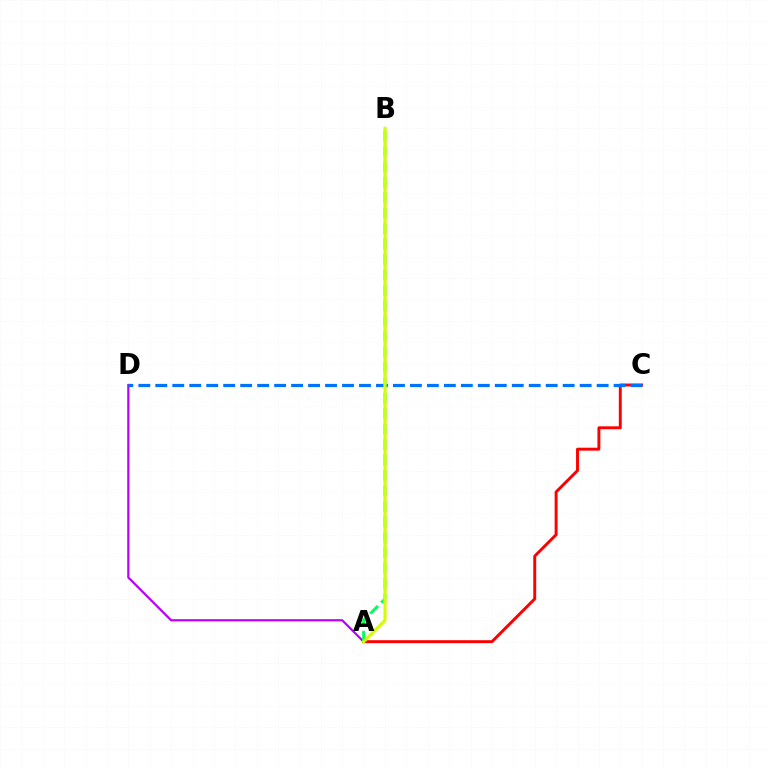{('A', 'D'): [{'color': '#b900ff', 'line_style': 'solid', 'thickness': 1.6}], ('A', 'C'): [{'color': '#ff0000', 'line_style': 'solid', 'thickness': 2.11}], ('C', 'D'): [{'color': '#0074ff', 'line_style': 'dashed', 'thickness': 2.31}], ('A', 'B'): [{'color': '#00ff5c', 'line_style': 'dashed', 'thickness': 2.1}, {'color': '#d1ff00', 'line_style': 'solid', 'thickness': 2.22}]}